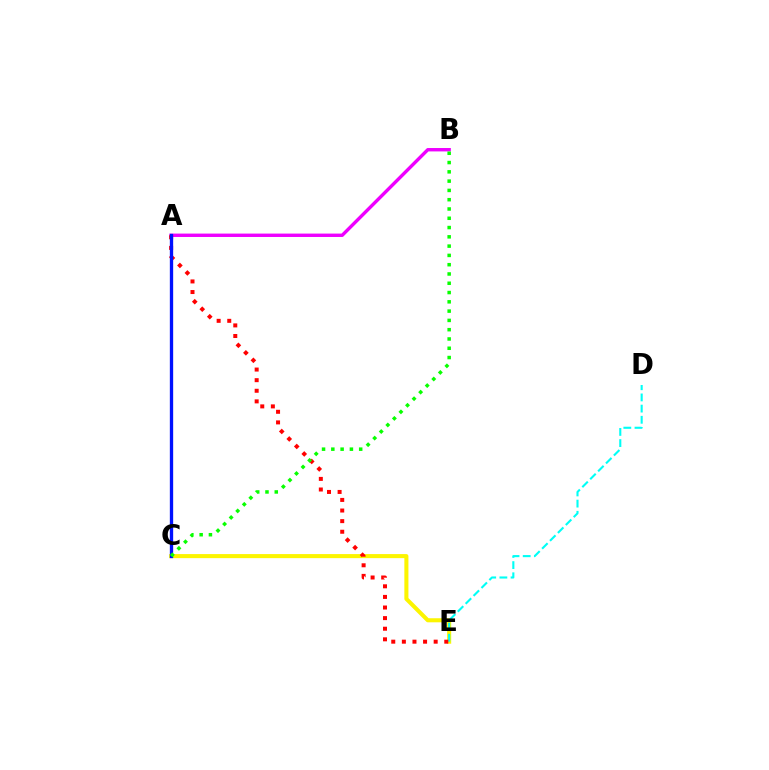{('C', 'E'): [{'color': '#fcf500', 'line_style': 'solid', 'thickness': 2.92}], ('A', 'B'): [{'color': '#ee00ff', 'line_style': 'solid', 'thickness': 2.44}], ('D', 'E'): [{'color': '#00fff6', 'line_style': 'dashed', 'thickness': 1.52}], ('A', 'E'): [{'color': '#ff0000', 'line_style': 'dotted', 'thickness': 2.88}], ('A', 'C'): [{'color': '#0010ff', 'line_style': 'solid', 'thickness': 2.39}], ('B', 'C'): [{'color': '#08ff00', 'line_style': 'dotted', 'thickness': 2.52}]}